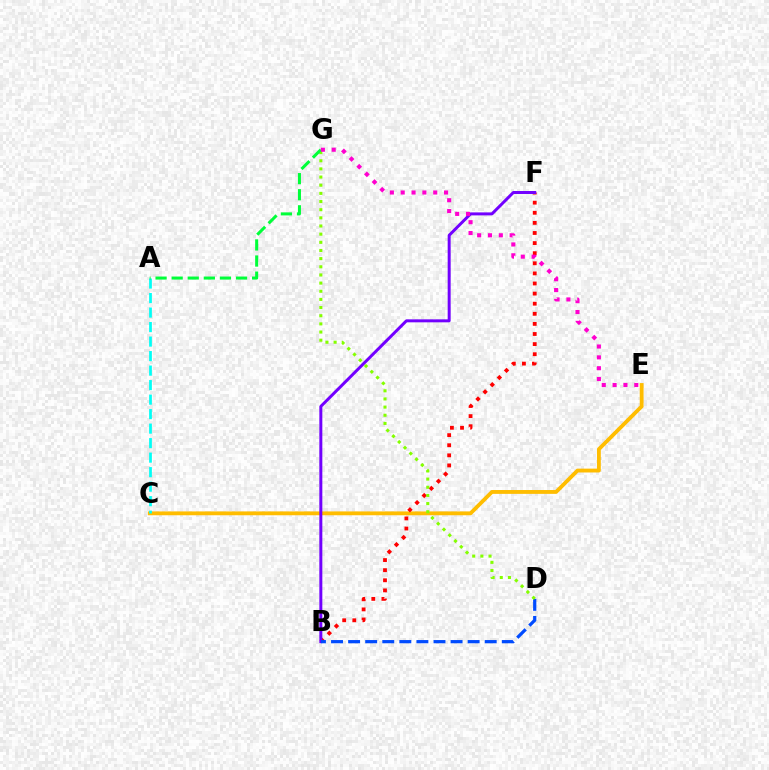{('C', 'E'): [{'color': '#ffbd00', 'line_style': 'solid', 'thickness': 2.76}], ('B', 'F'): [{'color': '#ff0000', 'line_style': 'dotted', 'thickness': 2.74}, {'color': '#7200ff', 'line_style': 'solid', 'thickness': 2.15}], ('B', 'D'): [{'color': '#004bff', 'line_style': 'dashed', 'thickness': 2.32}], ('A', 'C'): [{'color': '#00fff6', 'line_style': 'dashed', 'thickness': 1.97}], ('D', 'G'): [{'color': '#84ff00', 'line_style': 'dotted', 'thickness': 2.22}], ('A', 'G'): [{'color': '#00ff39', 'line_style': 'dashed', 'thickness': 2.19}], ('E', 'G'): [{'color': '#ff00cf', 'line_style': 'dotted', 'thickness': 2.94}]}